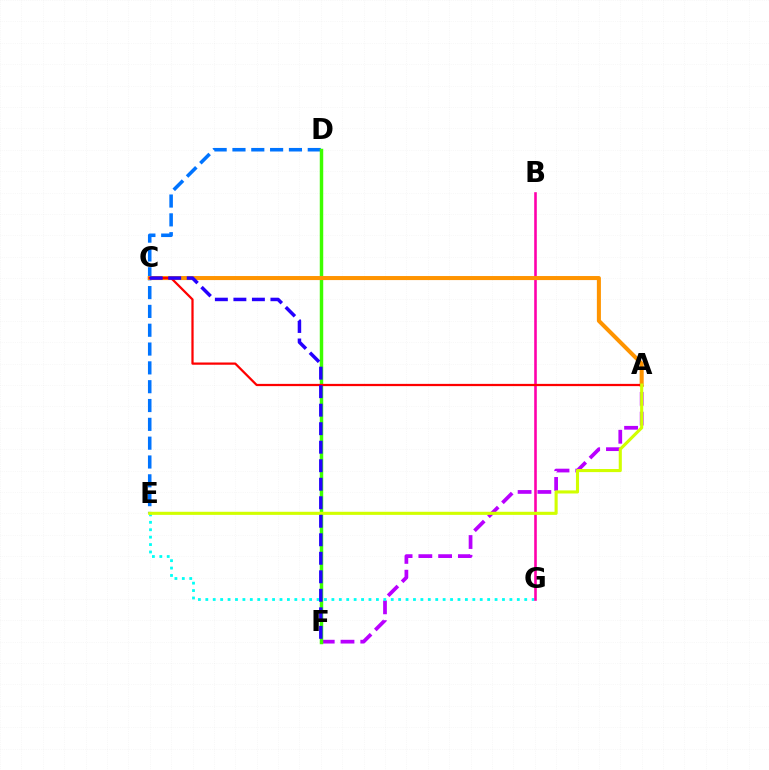{('D', 'E'): [{'color': '#0074ff', 'line_style': 'dashed', 'thickness': 2.56}], ('A', 'F'): [{'color': '#b900ff', 'line_style': 'dashed', 'thickness': 2.68}], ('E', 'G'): [{'color': '#00fff6', 'line_style': 'dotted', 'thickness': 2.02}], ('D', 'F'): [{'color': '#00ff5c', 'line_style': 'solid', 'thickness': 1.91}, {'color': '#3dff00', 'line_style': 'solid', 'thickness': 2.49}], ('B', 'G'): [{'color': '#ff00ac', 'line_style': 'solid', 'thickness': 1.87}], ('A', 'C'): [{'color': '#ff9400', 'line_style': 'solid', 'thickness': 2.91}, {'color': '#ff0000', 'line_style': 'solid', 'thickness': 1.62}], ('A', 'E'): [{'color': '#d1ff00', 'line_style': 'solid', 'thickness': 2.23}], ('C', 'F'): [{'color': '#2500ff', 'line_style': 'dashed', 'thickness': 2.51}]}